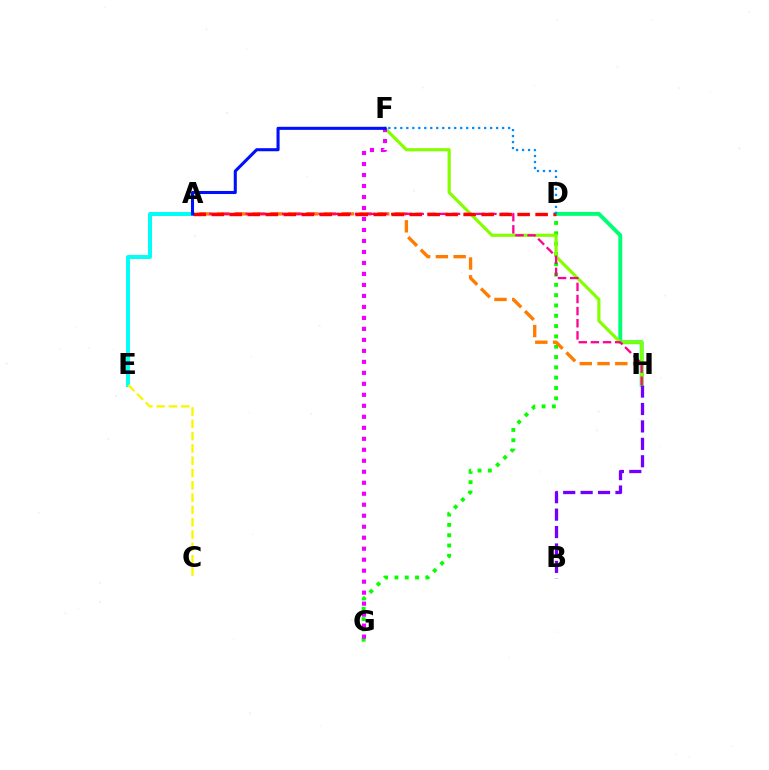{('A', 'E'): [{'color': '#00fff6', 'line_style': 'solid', 'thickness': 2.88}], ('D', 'G'): [{'color': '#08ff00', 'line_style': 'dotted', 'thickness': 2.8}], ('D', 'H'): [{'color': '#00ff74', 'line_style': 'solid', 'thickness': 2.82}], ('A', 'H'): [{'color': '#ff7c00', 'line_style': 'dashed', 'thickness': 2.41}, {'color': '#ff0094', 'line_style': 'dashed', 'thickness': 1.65}], ('F', 'H'): [{'color': '#84ff00', 'line_style': 'solid', 'thickness': 2.28}], ('A', 'D'): [{'color': '#ff0000', 'line_style': 'dashed', 'thickness': 2.44}], ('C', 'E'): [{'color': '#fcf500', 'line_style': 'dashed', 'thickness': 1.67}], ('D', 'F'): [{'color': '#008cff', 'line_style': 'dotted', 'thickness': 1.63}], ('F', 'G'): [{'color': '#ee00ff', 'line_style': 'dotted', 'thickness': 2.99}], ('A', 'F'): [{'color': '#0010ff', 'line_style': 'solid', 'thickness': 2.21}], ('B', 'H'): [{'color': '#7200ff', 'line_style': 'dashed', 'thickness': 2.37}]}